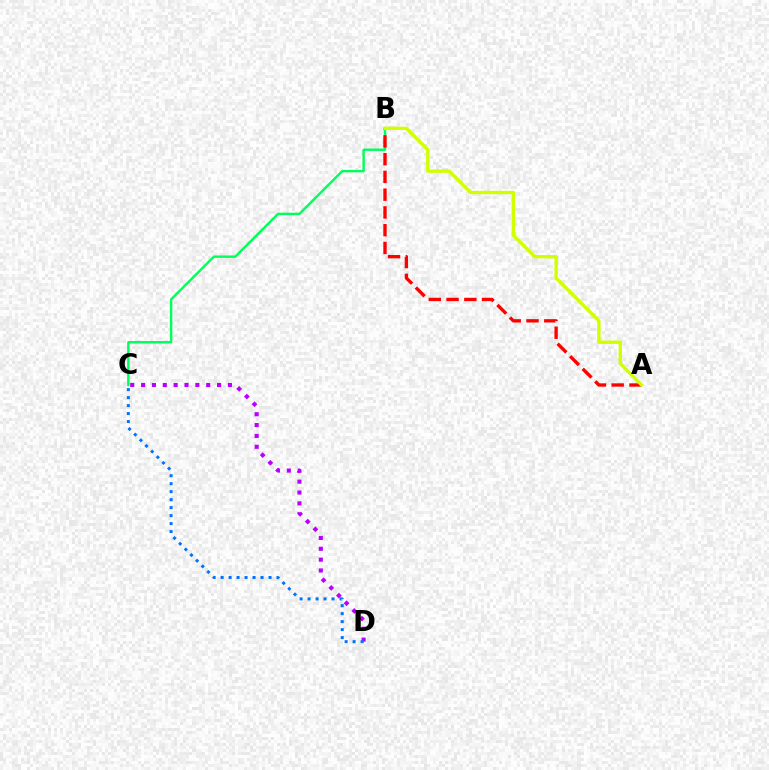{('B', 'C'): [{'color': '#00ff5c', 'line_style': 'solid', 'thickness': 1.73}], ('A', 'B'): [{'color': '#ff0000', 'line_style': 'dashed', 'thickness': 2.41}, {'color': '#d1ff00', 'line_style': 'solid', 'thickness': 2.43}], ('C', 'D'): [{'color': '#b900ff', 'line_style': 'dotted', 'thickness': 2.95}, {'color': '#0074ff', 'line_style': 'dotted', 'thickness': 2.17}]}